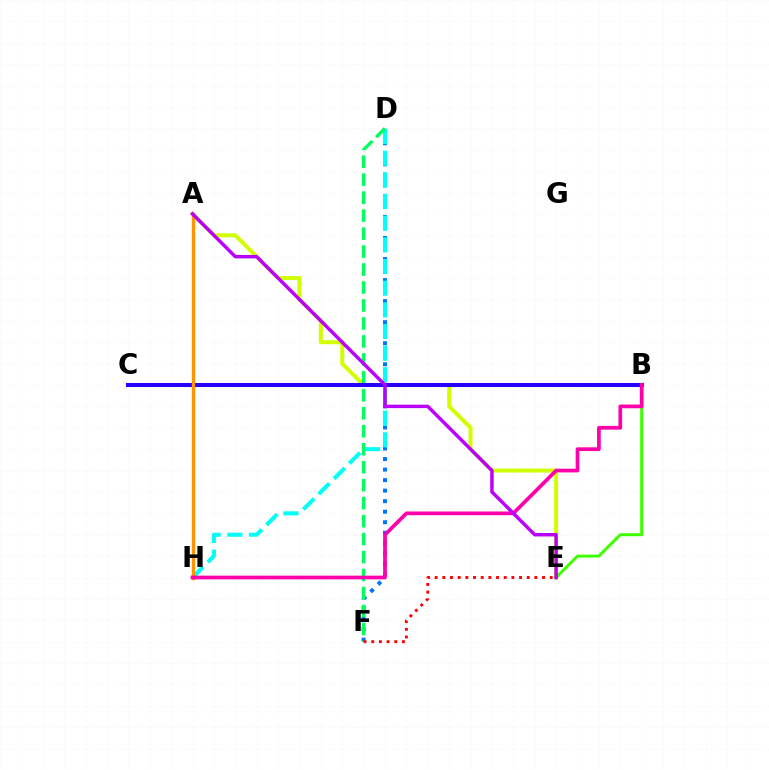{('A', 'E'): [{'color': '#d1ff00', 'line_style': 'solid', 'thickness': 2.88}, {'color': '#b900ff', 'line_style': 'solid', 'thickness': 2.49}], ('D', 'F'): [{'color': '#0074ff', 'line_style': 'dotted', 'thickness': 2.86}, {'color': '#00ff5c', 'line_style': 'dashed', 'thickness': 2.44}], ('D', 'H'): [{'color': '#00fff6', 'line_style': 'dashed', 'thickness': 2.94}], ('B', 'C'): [{'color': '#2500ff', 'line_style': 'solid', 'thickness': 2.92}], ('B', 'E'): [{'color': '#3dff00', 'line_style': 'solid', 'thickness': 2.14}], ('A', 'H'): [{'color': '#ff9400', 'line_style': 'solid', 'thickness': 2.44}], ('B', 'H'): [{'color': '#ff00ac', 'line_style': 'solid', 'thickness': 2.67}], ('E', 'F'): [{'color': '#ff0000', 'line_style': 'dotted', 'thickness': 2.08}]}